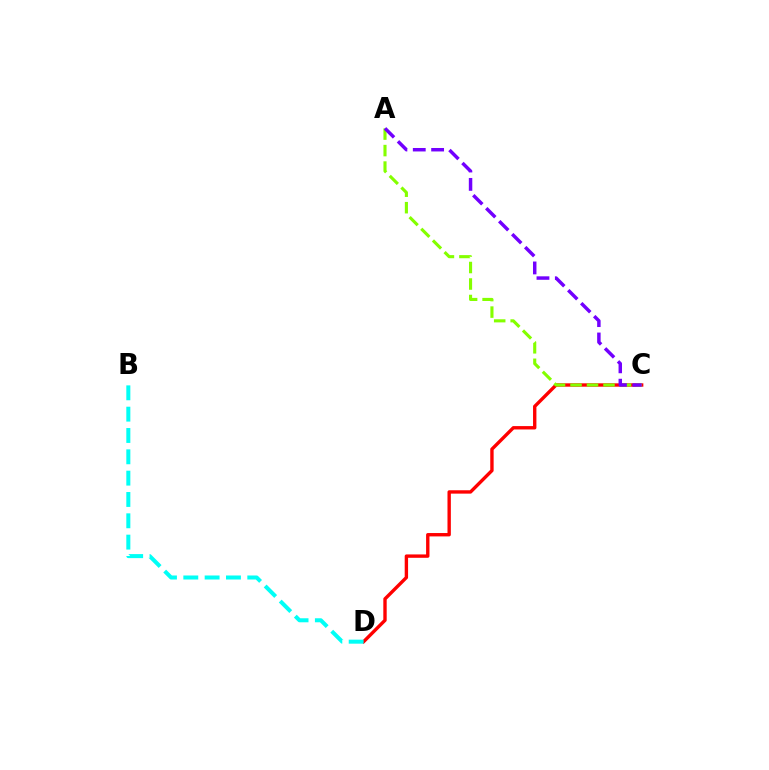{('C', 'D'): [{'color': '#ff0000', 'line_style': 'solid', 'thickness': 2.43}], ('A', 'C'): [{'color': '#84ff00', 'line_style': 'dashed', 'thickness': 2.24}, {'color': '#7200ff', 'line_style': 'dashed', 'thickness': 2.49}], ('B', 'D'): [{'color': '#00fff6', 'line_style': 'dashed', 'thickness': 2.9}]}